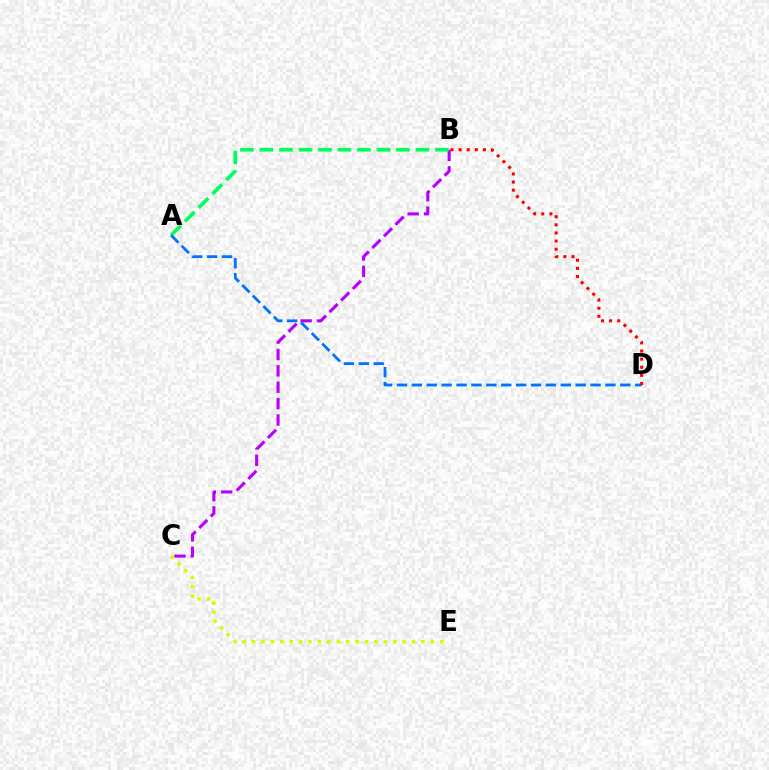{('B', 'C'): [{'color': '#b900ff', 'line_style': 'dashed', 'thickness': 2.23}], ('A', 'B'): [{'color': '#00ff5c', 'line_style': 'dashed', 'thickness': 2.65}], ('C', 'E'): [{'color': '#d1ff00', 'line_style': 'dotted', 'thickness': 2.56}], ('A', 'D'): [{'color': '#0074ff', 'line_style': 'dashed', 'thickness': 2.02}], ('B', 'D'): [{'color': '#ff0000', 'line_style': 'dotted', 'thickness': 2.2}]}